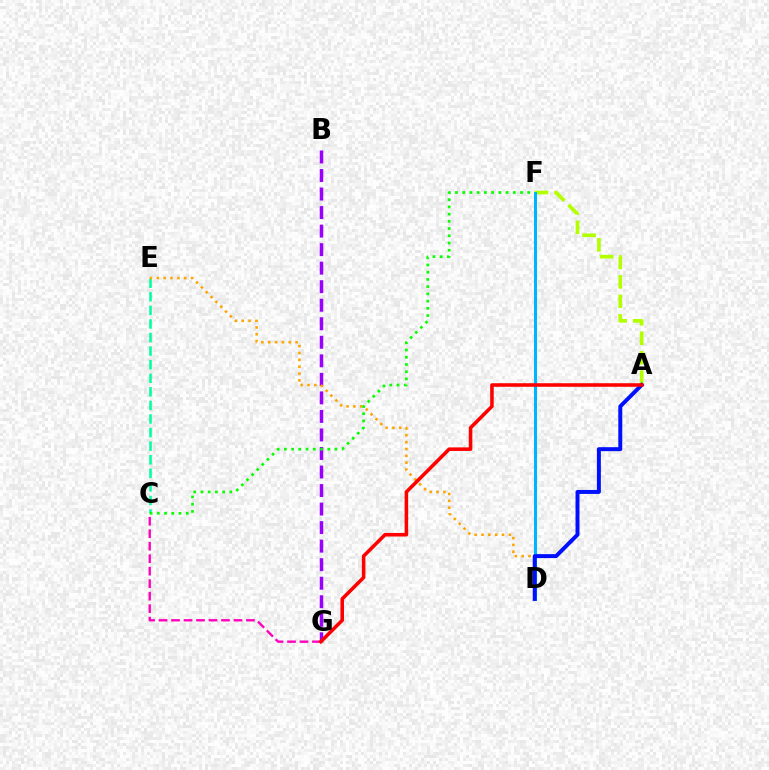{('B', 'G'): [{'color': '#9b00ff', 'line_style': 'dashed', 'thickness': 2.52}], ('C', 'E'): [{'color': '#00ff9d', 'line_style': 'dashed', 'thickness': 1.84}], ('D', 'E'): [{'color': '#ffa500', 'line_style': 'dotted', 'thickness': 1.86}], ('A', 'F'): [{'color': '#b3ff00', 'line_style': 'dashed', 'thickness': 2.64}], ('D', 'F'): [{'color': '#00b5ff', 'line_style': 'solid', 'thickness': 2.17}], ('A', 'D'): [{'color': '#0010ff', 'line_style': 'solid', 'thickness': 2.85}], ('C', 'G'): [{'color': '#ff00bd', 'line_style': 'dashed', 'thickness': 1.7}], ('C', 'F'): [{'color': '#08ff00', 'line_style': 'dotted', 'thickness': 1.96}], ('A', 'G'): [{'color': '#ff0000', 'line_style': 'solid', 'thickness': 2.56}]}